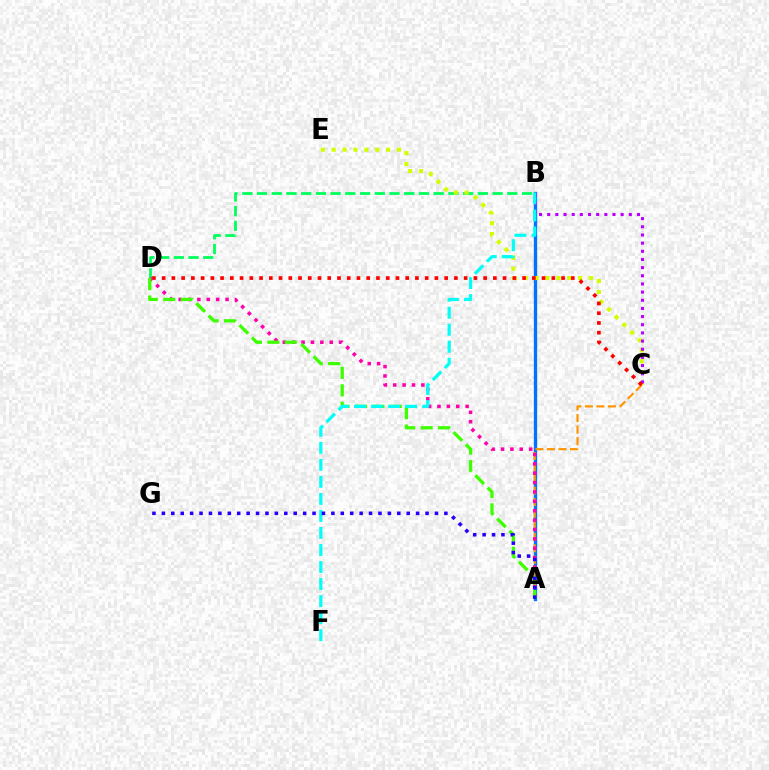{('A', 'B'): [{'color': '#0074ff', 'line_style': 'solid', 'thickness': 2.39}], ('B', 'D'): [{'color': '#00ff5c', 'line_style': 'dashed', 'thickness': 2.0}], ('C', 'E'): [{'color': '#d1ff00', 'line_style': 'dotted', 'thickness': 2.95}], ('A', 'C'): [{'color': '#ff9400', 'line_style': 'dashed', 'thickness': 1.57}], ('B', 'C'): [{'color': '#b900ff', 'line_style': 'dotted', 'thickness': 2.22}], ('C', 'D'): [{'color': '#ff0000', 'line_style': 'dotted', 'thickness': 2.65}], ('A', 'D'): [{'color': '#ff00ac', 'line_style': 'dotted', 'thickness': 2.55}, {'color': '#3dff00', 'line_style': 'dashed', 'thickness': 2.36}], ('B', 'F'): [{'color': '#00fff6', 'line_style': 'dashed', 'thickness': 2.31}], ('A', 'G'): [{'color': '#2500ff', 'line_style': 'dotted', 'thickness': 2.56}]}